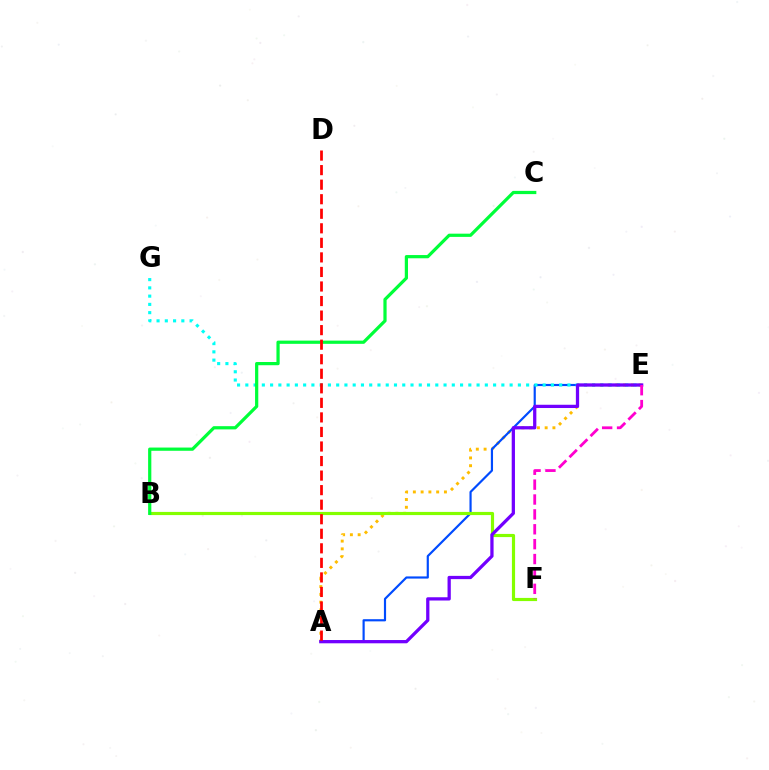{('A', 'E'): [{'color': '#ffbd00', 'line_style': 'dotted', 'thickness': 2.11}, {'color': '#004bff', 'line_style': 'solid', 'thickness': 1.57}, {'color': '#7200ff', 'line_style': 'solid', 'thickness': 2.35}], ('E', 'G'): [{'color': '#00fff6', 'line_style': 'dotted', 'thickness': 2.24}], ('B', 'F'): [{'color': '#84ff00', 'line_style': 'solid', 'thickness': 2.28}], ('E', 'F'): [{'color': '#ff00cf', 'line_style': 'dashed', 'thickness': 2.02}], ('B', 'C'): [{'color': '#00ff39', 'line_style': 'solid', 'thickness': 2.32}], ('A', 'D'): [{'color': '#ff0000', 'line_style': 'dashed', 'thickness': 1.98}]}